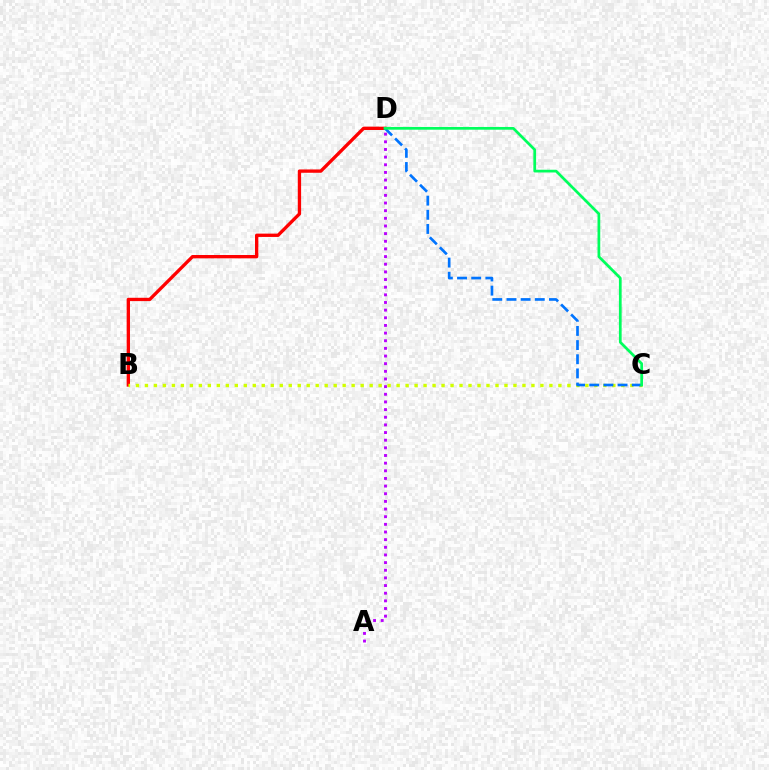{('B', 'D'): [{'color': '#ff0000', 'line_style': 'solid', 'thickness': 2.39}], ('B', 'C'): [{'color': '#d1ff00', 'line_style': 'dotted', 'thickness': 2.44}], ('C', 'D'): [{'color': '#0074ff', 'line_style': 'dashed', 'thickness': 1.92}, {'color': '#00ff5c', 'line_style': 'solid', 'thickness': 1.97}], ('A', 'D'): [{'color': '#b900ff', 'line_style': 'dotted', 'thickness': 2.08}]}